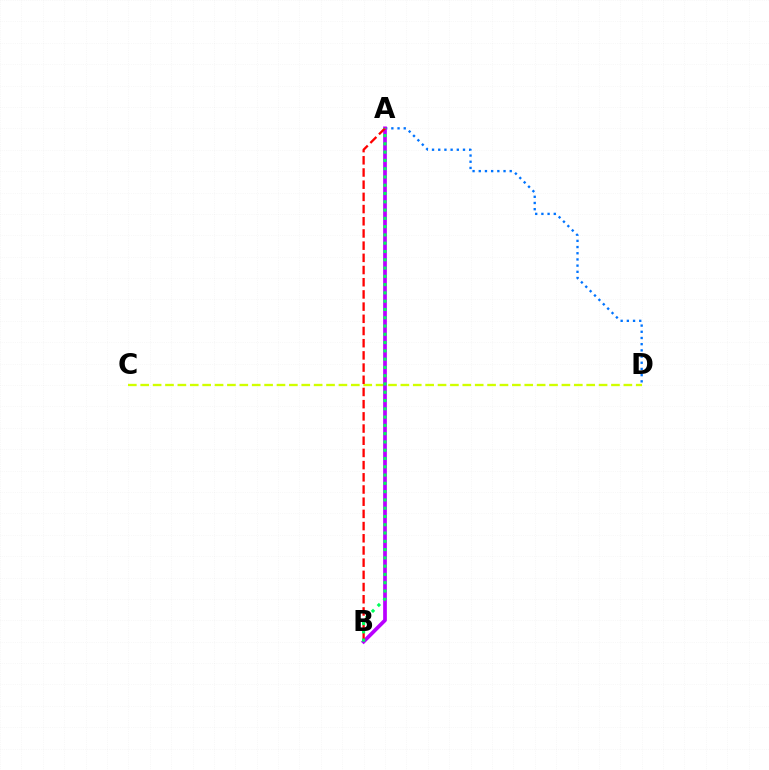{('C', 'D'): [{'color': '#d1ff00', 'line_style': 'dashed', 'thickness': 1.68}], ('A', 'D'): [{'color': '#0074ff', 'line_style': 'dotted', 'thickness': 1.68}], ('A', 'B'): [{'color': '#b900ff', 'line_style': 'solid', 'thickness': 2.67}, {'color': '#ff0000', 'line_style': 'dashed', 'thickness': 1.66}, {'color': '#00ff5c', 'line_style': 'dotted', 'thickness': 2.25}]}